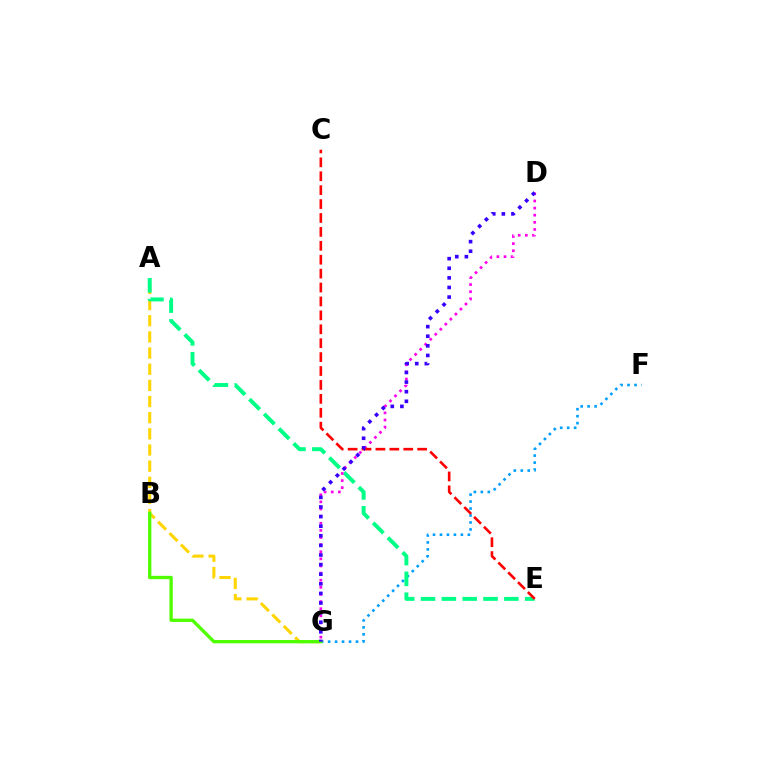{('A', 'G'): [{'color': '#ffd500', 'line_style': 'dashed', 'thickness': 2.2}], ('F', 'G'): [{'color': '#009eff', 'line_style': 'dotted', 'thickness': 1.89}], ('A', 'E'): [{'color': '#00ff86', 'line_style': 'dashed', 'thickness': 2.83}], ('D', 'G'): [{'color': '#ff00ed', 'line_style': 'dotted', 'thickness': 1.93}, {'color': '#3700ff', 'line_style': 'dotted', 'thickness': 2.61}], ('C', 'E'): [{'color': '#ff0000', 'line_style': 'dashed', 'thickness': 1.89}], ('B', 'G'): [{'color': '#4fff00', 'line_style': 'solid', 'thickness': 2.39}]}